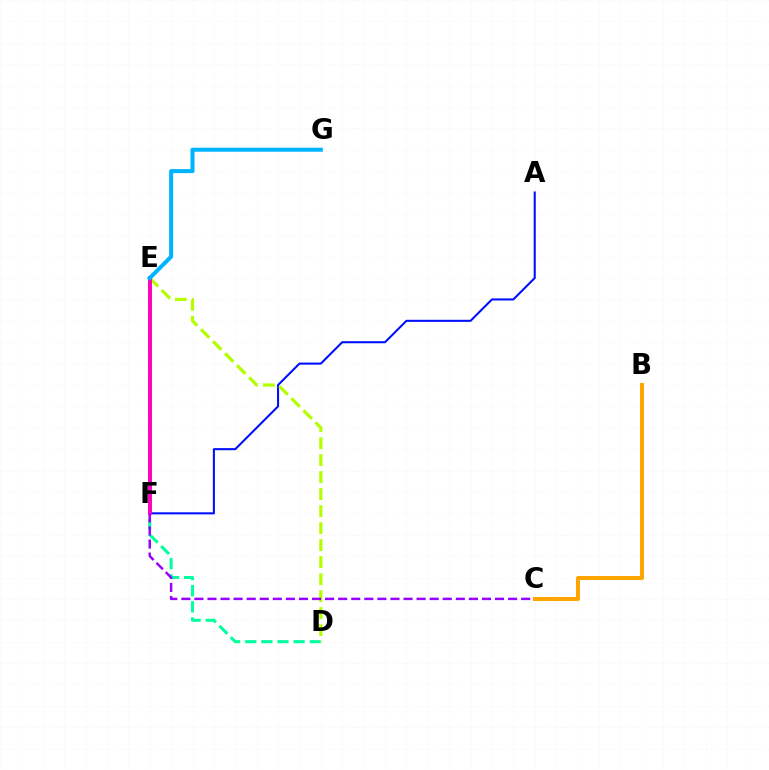{('E', 'F'): [{'color': '#ff0000', 'line_style': 'solid', 'thickness': 1.57}, {'color': '#08ff00', 'line_style': 'solid', 'thickness': 1.51}, {'color': '#ff00bd', 'line_style': 'solid', 'thickness': 2.83}], ('A', 'F'): [{'color': '#0010ff', 'line_style': 'solid', 'thickness': 1.5}], ('D', 'E'): [{'color': '#00ff9d', 'line_style': 'dashed', 'thickness': 2.19}, {'color': '#b3ff00', 'line_style': 'dashed', 'thickness': 2.31}], ('C', 'F'): [{'color': '#9b00ff', 'line_style': 'dashed', 'thickness': 1.78}], ('B', 'C'): [{'color': '#ffa500', 'line_style': 'solid', 'thickness': 2.89}], ('E', 'G'): [{'color': '#00b5ff', 'line_style': 'solid', 'thickness': 2.9}]}